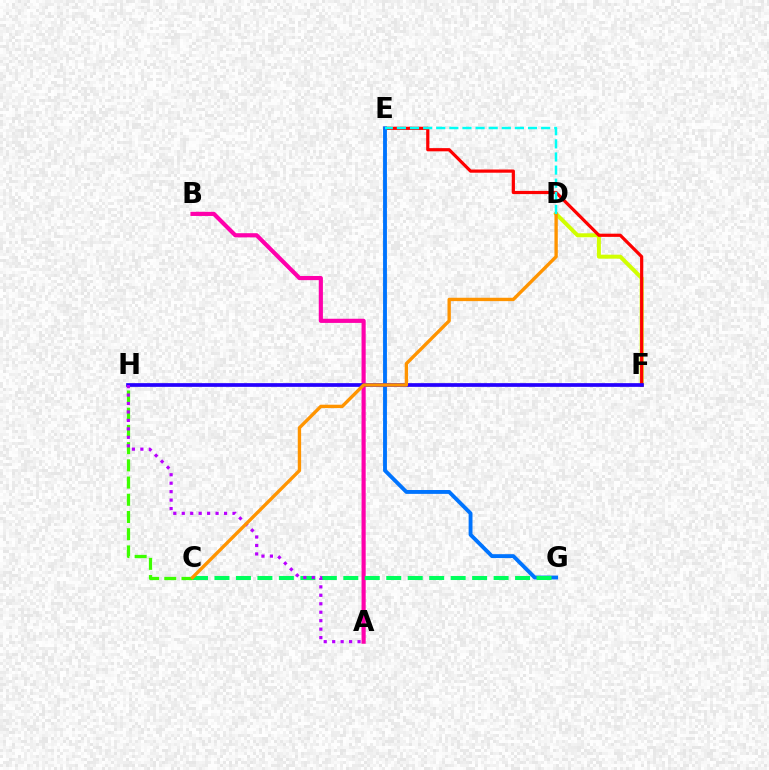{('D', 'F'): [{'color': '#d1ff00', 'line_style': 'solid', 'thickness': 2.86}], ('C', 'H'): [{'color': '#3dff00', 'line_style': 'dashed', 'thickness': 2.34}], ('E', 'F'): [{'color': '#ff0000', 'line_style': 'solid', 'thickness': 2.3}], ('E', 'G'): [{'color': '#0074ff', 'line_style': 'solid', 'thickness': 2.79}], ('A', 'B'): [{'color': '#ff00ac', 'line_style': 'solid', 'thickness': 2.99}], ('C', 'G'): [{'color': '#00ff5c', 'line_style': 'dashed', 'thickness': 2.92}], ('F', 'H'): [{'color': '#2500ff', 'line_style': 'solid', 'thickness': 2.67}], ('A', 'H'): [{'color': '#b900ff', 'line_style': 'dotted', 'thickness': 2.3}], ('C', 'D'): [{'color': '#ff9400', 'line_style': 'solid', 'thickness': 2.41}], ('D', 'E'): [{'color': '#00fff6', 'line_style': 'dashed', 'thickness': 1.78}]}